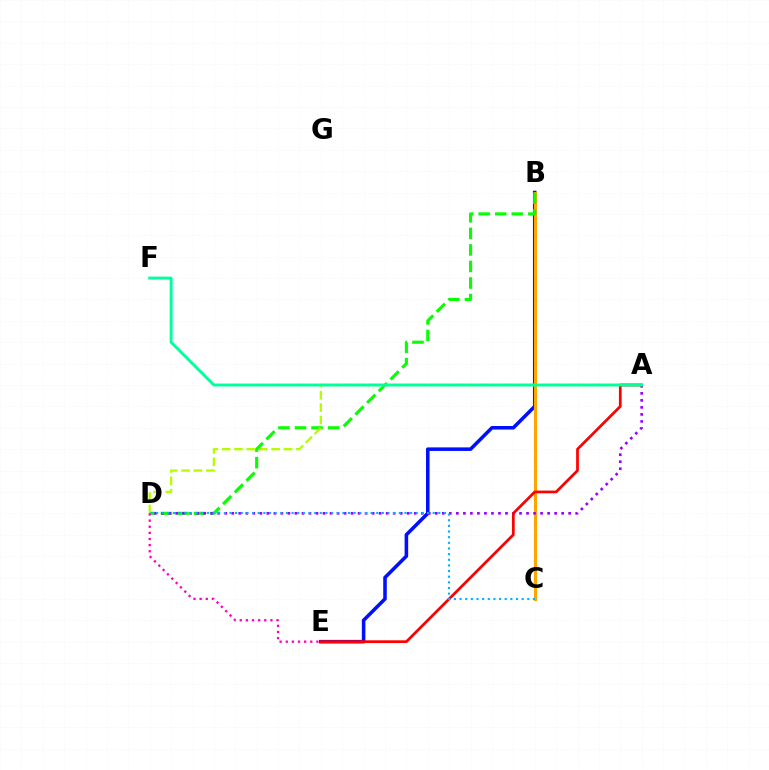{('B', 'E'): [{'color': '#0010ff', 'line_style': 'solid', 'thickness': 2.56}], ('B', 'C'): [{'color': '#ffa500', 'line_style': 'solid', 'thickness': 2.24}], ('B', 'D'): [{'color': '#08ff00', 'line_style': 'dashed', 'thickness': 2.25}], ('A', 'D'): [{'color': '#b3ff00', 'line_style': 'dashed', 'thickness': 1.68}, {'color': '#9b00ff', 'line_style': 'dotted', 'thickness': 1.91}], ('D', 'E'): [{'color': '#ff00bd', 'line_style': 'dotted', 'thickness': 1.66}], ('A', 'E'): [{'color': '#ff0000', 'line_style': 'solid', 'thickness': 1.96}], ('C', 'D'): [{'color': '#00b5ff', 'line_style': 'dotted', 'thickness': 1.53}], ('A', 'F'): [{'color': '#00ff9d', 'line_style': 'solid', 'thickness': 2.11}]}